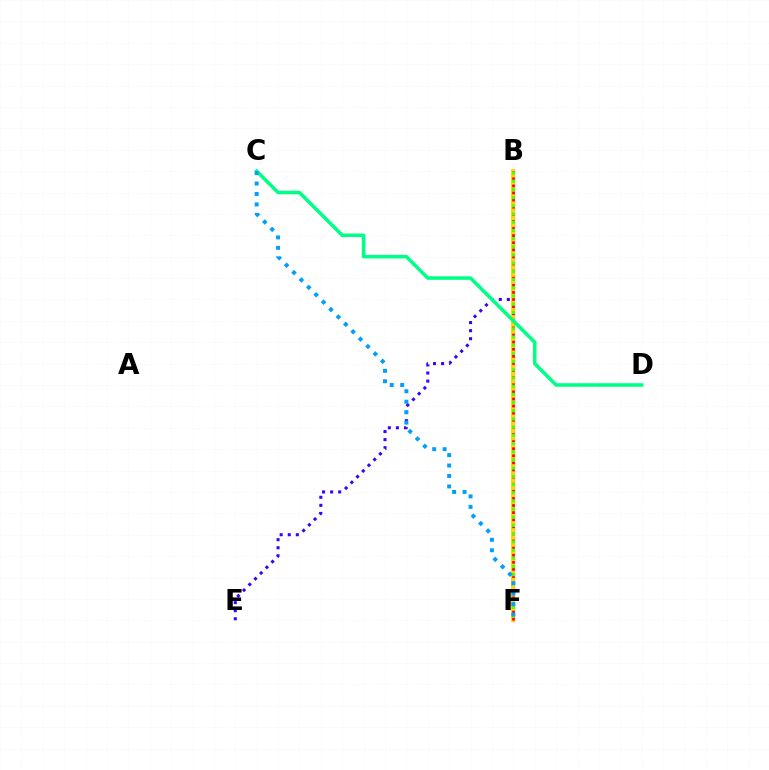{('B', 'F'): [{'color': '#ff00ed', 'line_style': 'solid', 'thickness': 2.33}, {'color': '#ffd500', 'line_style': 'solid', 'thickness': 2.82}, {'color': '#ff0000', 'line_style': 'dotted', 'thickness': 1.93}, {'color': '#4fff00', 'line_style': 'dotted', 'thickness': 2.23}], ('B', 'E'): [{'color': '#3700ff', 'line_style': 'dotted', 'thickness': 2.19}], ('C', 'D'): [{'color': '#00ff86', 'line_style': 'solid', 'thickness': 2.55}], ('C', 'F'): [{'color': '#009eff', 'line_style': 'dotted', 'thickness': 2.84}]}